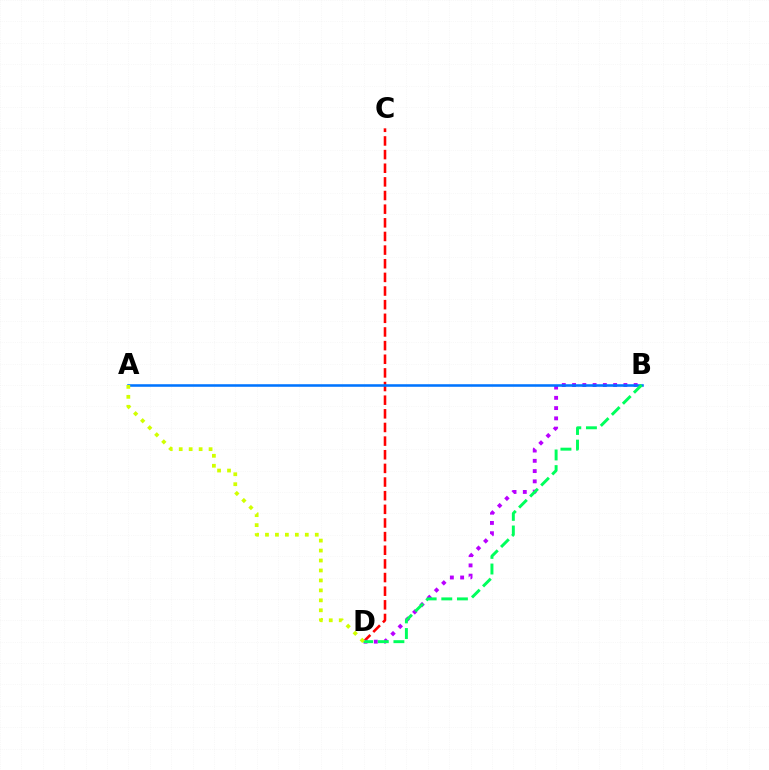{('C', 'D'): [{'color': '#ff0000', 'line_style': 'dashed', 'thickness': 1.85}], ('B', 'D'): [{'color': '#b900ff', 'line_style': 'dotted', 'thickness': 2.79}, {'color': '#00ff5c', 'line_style': 'dashed', 'thickness': 2.12}], ('A', 'B'): [{'color': '#0074ff', 'line_style': 'solid', 'thickness': 1.85}], ('A', 'D'): [{'color': '#d1ff00', 'line_style': 'dotted', 'thickness': 2.71}]}